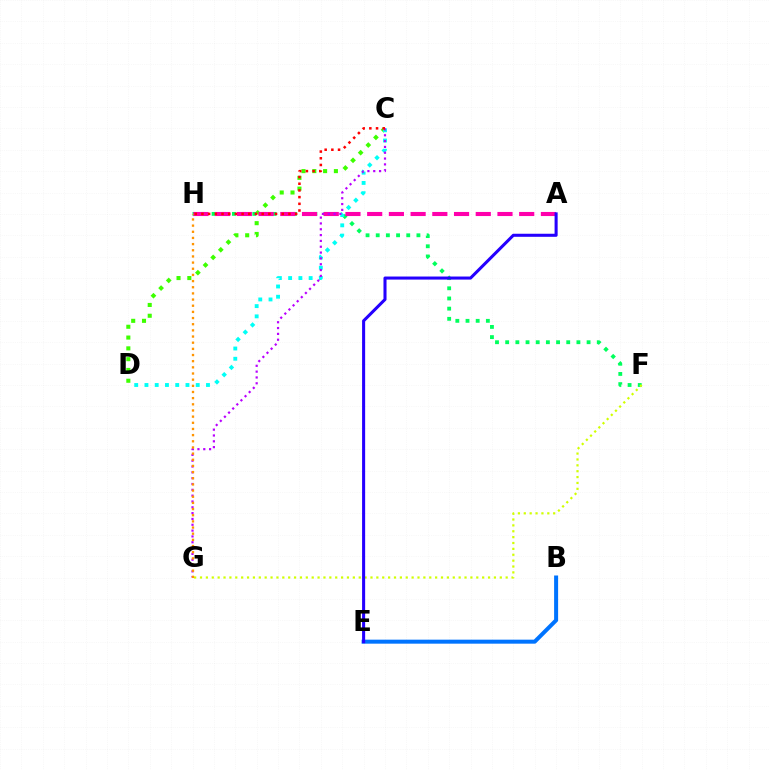{('C', 'D'): [{'color': '#3dff00', 'line_style': 'dotted', 'thickness': 2.93}, {'color': '#00fff6', 'line_style': 'dotted', 'thickness': 2.79}], ('F', 'H'): [{'color': '#00ff5c', 'line_style': 'dotted', 'thickness': 2.76}], ('A', 'H'): [{'color': '#ff00ac', 'line_style': 'dashed', 'thickness': 2.95}], ('B', 'E'): [{'color': '#0074ff', 'line_style': 'solid', 'thickness': 2.88}], ('F', 'G'): [{'color': '#d1ff00', 'line_style': 'dotted', 'thickness': 1.6}], ('A', 'E'): [{'color': '#2500ff', 'line_style': 'solid', 'thickness': 2.2}], ('C', 'G'): [{'color': '#b900ff', 'line_style': 'dotted', 'thickness': 1.58}], ('G', 'H'): [{'color': '#ff9400', 'line_style': 'dotted', 'thickness': 1.67}], ('C', 'H'): [{'color': '#ff0000', 'line_style': 'dotted', 'thickness': 1.82}]}